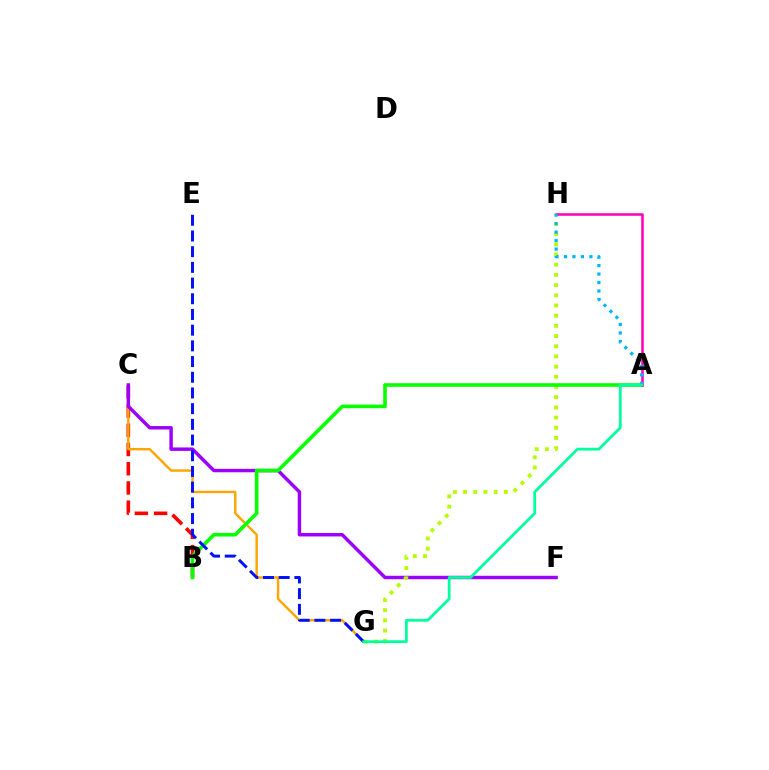{('B', 'C'): [{'color': '#ff0000', 'line_style': 'dashed', 'thickness': 2.61}], ('C', 'G'): [{'color': '#ffa500', 'line_style': 'solid', 'thickness': 1.74}], ('C', 'F'): [{'color': '#9b00ff', 'line_style': 'solid', 'thickness': 2.48}], ('G', 'H'): [{'color': '#b3ff00', 'line_style': 'dotted', 'thickness': 2.77}], ('A', 'B'): [{'color': '#08ff00', 'line_style': 'solid', 'thickness': 2.6}], ('A', 'H'): [{'color': '#ff00bd', 'line_style': 'solid', 'thickness': 1.83}, {'color': '#00b5ff', 'line_style': 'dotted', 'thickness': 2.3}], ('E', 'G'): [{'color': '#0010ff', 'line_style': 'dashed', 'thickness': 2.13}], ('A', 'G'): [{'color': '#00ff9d', 'line_style': 'solid', 'thickness': 1.99}]}